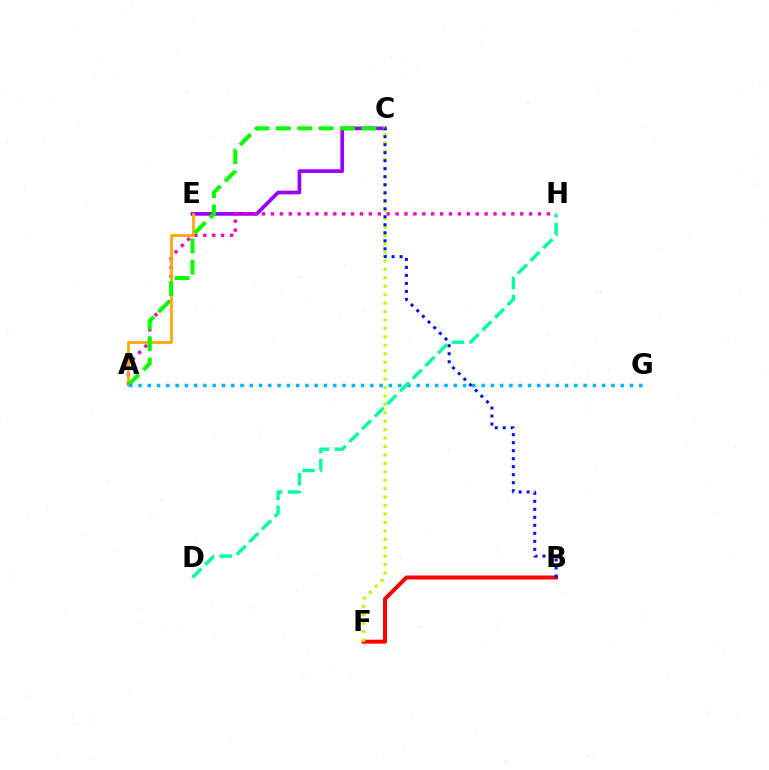{('C', 'E'): [{'color': '#9b00ff', 'line_style': 'solid', 'thickness': 2.65}], ('A', 'H'): [{'color': '#ff00bd', 'line_style': 'dotted', 'thickness': 2.42}], ('A', 'E'): [{'color': '#ffa500', 'line_style': 'solid', 'thickness': 1.96}], ('B', 'F'): [{'color': '#ff0000', 'line_style': 'solid', 'thickness': 2.86}], ('A', 'C'): [{'color': '#08ff00', 'line_style': 'dashed', 'thickness': 2.9}], ('C', 'F'): [{'color': '#b3ff00', 'line_style': 'dotted', 'thickness': 2.29}], ('A', 'G'): [{'color': '#00b5ff', 'line_style': 'dotted', 'thickness': 2.52}], ('D', 'H'): [{'color': '#00ff9d', 'line_style': 'dashed', 'thickness': 2.43}], ('B', 'C'): [{'color': '#0010ff', 'line_style': 'dotted', 'thickness': 2.17}]}